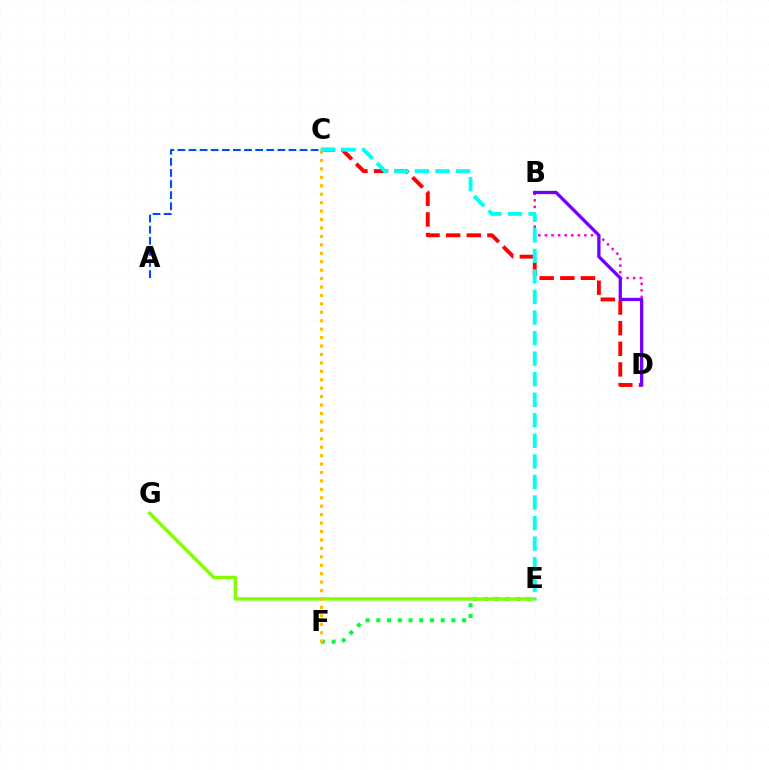{('B', 'D'): [{'color': '#ff00cf', 'line_style': 'dotted', 'thickness': 1.79}, {'color': '#7200ff', 'line_style': 'solid', 'thickness': 2.37}], ('A', 'C'): [{'color': '#004bff', 'line_style': 'dashed', 'thickness': 1.51}], ('E', 'F'): [{'color': '#00ff39', 'line_style': 'dotted', 'thickness': 2.91}], ('C', 'D'): [{'color': '#ff0000', 'line_style': 'dashed', 'thickness': 2.8}], ('E', 'G'): [{'color': '#84ff00', 'line_style': 'solid', 'thickness': 2.47}], ('C', 'F'): [{'color': '#ffbd00', 'line_style': 'dotted', 'thickness': 2.29}], ('C', 'E'): [{'color': '#00fff6', 'line_style': 'dashed', 'thickness': 2.79}]}